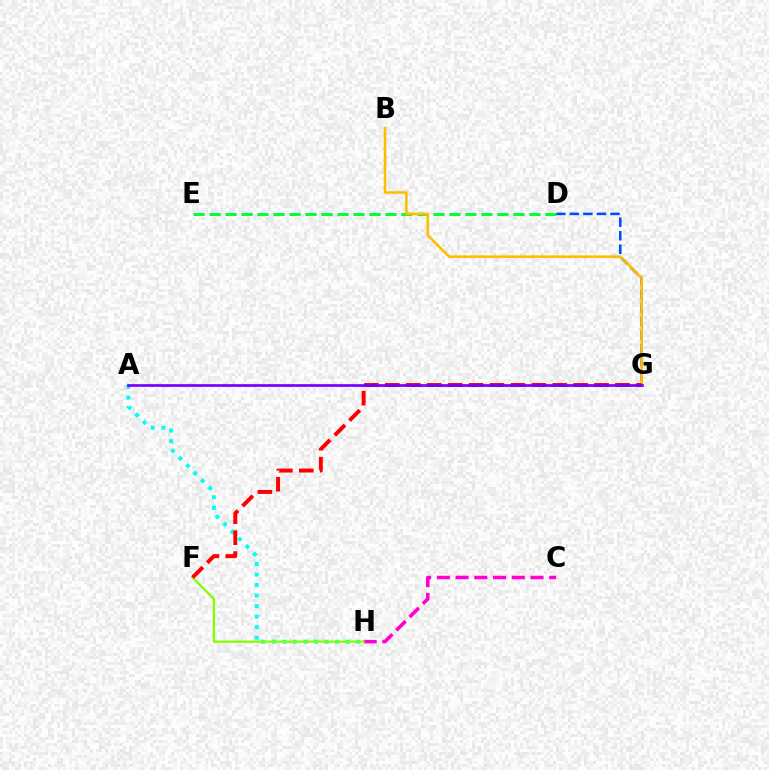{('C', 'H'): [{'color': '#ff00cf', 'line_style': 'dashed', 'thickness': 2.54}], ('D', 'G'): [{'color': '#004bff', 'line_style': 'dashed', 'thickness': 1.84}], ('D', 'E'): [{'color': '#00ff39', 'line_style': 'dashed', 'thickness': 2.17}], ('B', 'G'): [{'color': '#ffbd00', 'line_style': 'solid', 'thickness': 1.85}], ('A', 'H'): [{'color': '#00fff6', 'line_style': 'dotted', 'thickness': 2.87}], ('F', 'H'): [{'color': '#84ff00', 'line_style': 'solid', 'thickness': 1.65}], ('F', 'G'): [{'color': '#ff0000', 'line_style': 'dashed', 'thickness': 2.84}], ('A', 'G'): [{'color': '#7200ff', 'line_style': 'solid', 'thickness': 1.93}]}